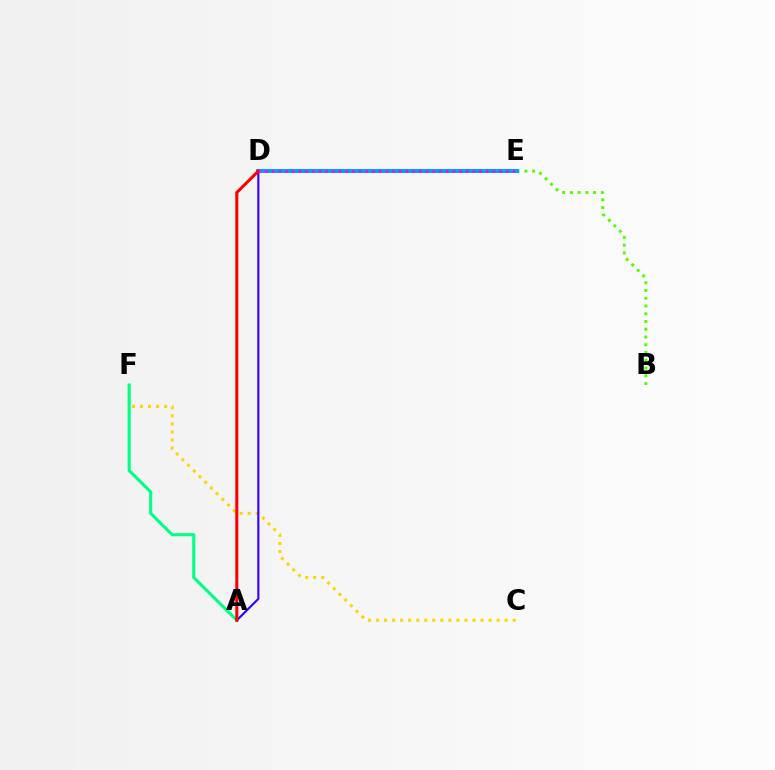{('C', 'F'): [{'color': '#ffd500', 'line_style': 'dotted', 'thickness': 2.19}], ('B', 'E'): [{'color': '#4fff00', 'line_style': 'dotted', 'thickness': 2.11}], ('D', 'E'): [{'color': '#009eff', 'line_style': 'solid', 'thickness': 2.83}, {'color': '#ff00ed', 'line_style': 'dotted', 'thickness': 1.82}], ('A', 'D'): [{'color': '#3700ff', 'line_style': 'solid', 'thickness': 1.54}, {'color': '#ff0000', 'line_style': 'solid', 'thickness': 2.2}], ('A', 'F'): [{'color': '#00ff86', 'line_style': 'solid', 'thickness': 2.24}]}